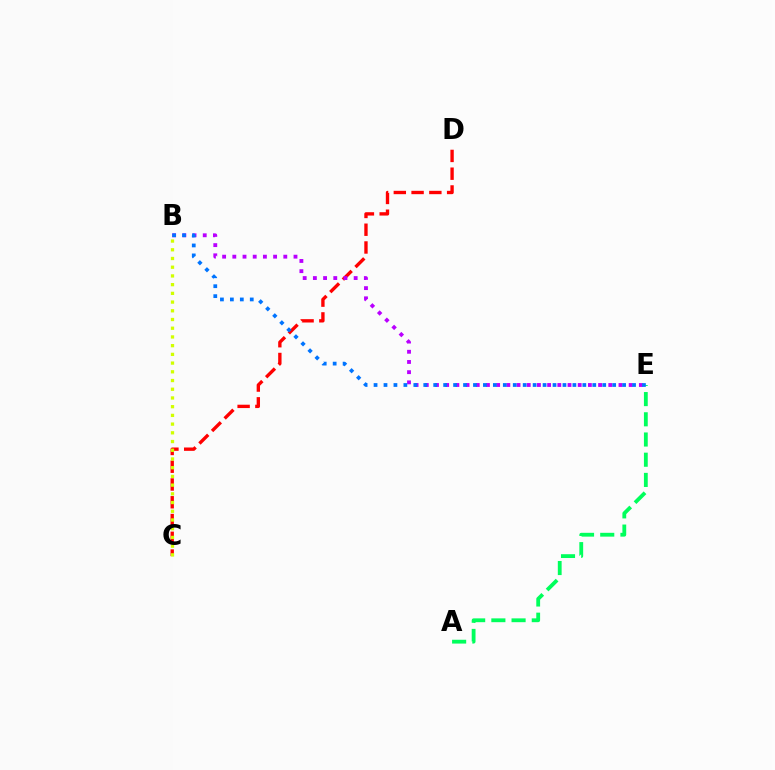{('C', 'D'): [{'color': '#ff0000', 'line_style': 'dashed', 'thickness': 2.41}], ('B', 'C'): [{'color': '#d1ff00', 'line_style': 'dotted', 'thickness': 2.37}], ('B', 'E'): [{'color': '#b900ff', 'line_style': 'dotted', 'thickness': 2.77}, {'color': '#0074ff', 'line_style': 'dotted', 'thickness': 2.7}], ('A', 'E'): [{'color': '#00ff5c', 'line_style': 'dashed', 'thickness': 2.75}]}